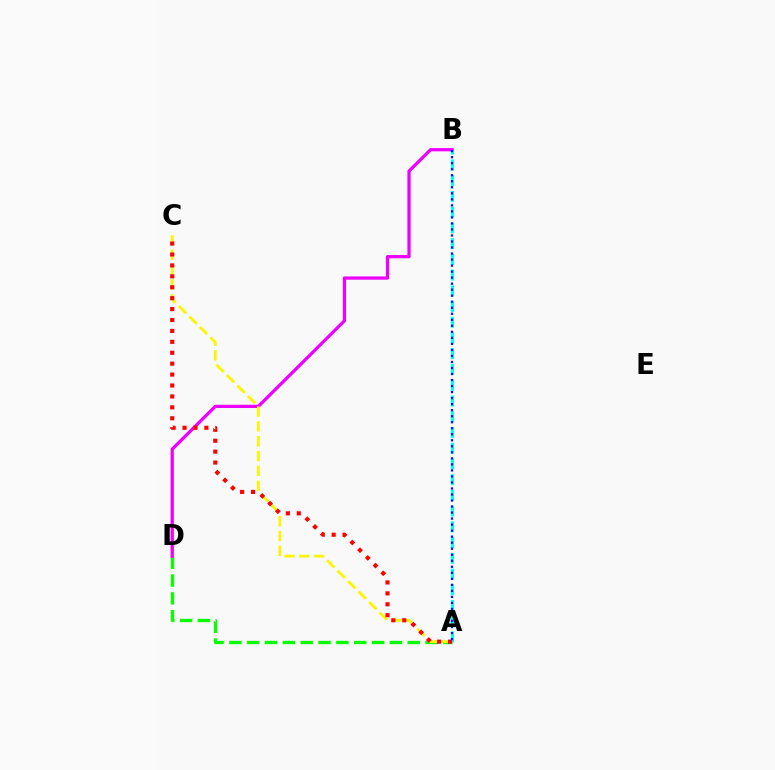{('A', 'D'): [{'color': '#08ff00', 'line_style': 'dashed', 'thickness': 2.42}], ('B', 'D'): [{'color': '#ee00ff', 'line_style': 'solid', 'thickness': 2.34}], ('A', 'B'): [{'color': '#00fff6', 'line_style': 'dashed', 'thickness': 2.14}, {'color': '#0010ff', 'line_style': 'dotted', 'thickness': 1.64}], ('A', 'C'): [{'color': '#fcf500', 'line_style': 'dashed', 'thickness': 2.01}, {'color': '#ff0000', 'line_style': 'dotted', 'thickness': 2.97}]}